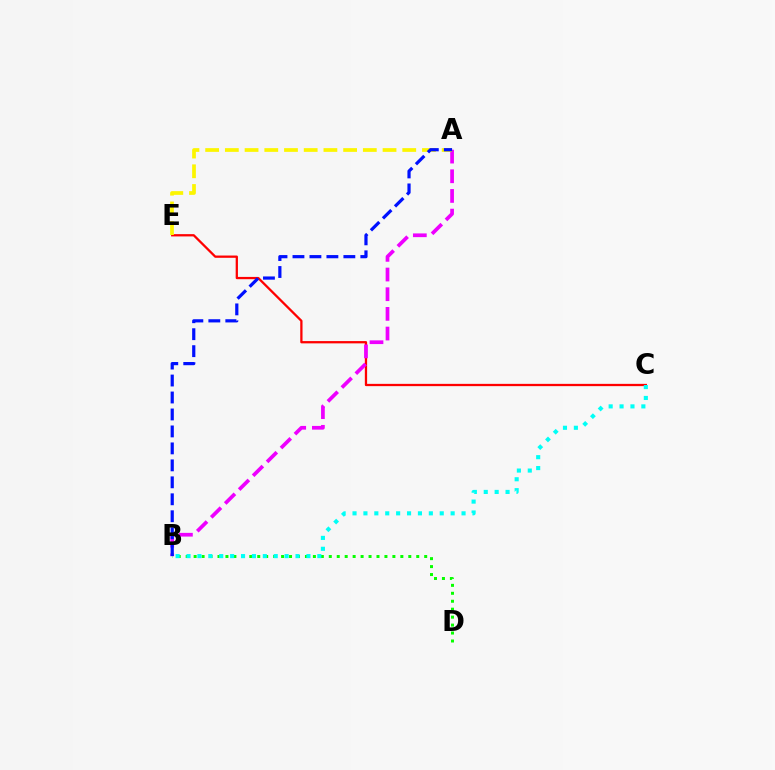{('C', 'E'): [{'color': '#ff0000', 'line_style': 'solid', 'thickness': 1.64}], ('A', 'B'): [{'color': '#ee00ff', 'line_style': 'dashed', 'thickness': 2.67}, {'color': '#0010ff', 'line_style': 'dashed', 'thickness': 2.3}], ('B', 'D'): [{'color': '#08ff00', 'line_style': 'dotted', 'thickness': 2.16}], ('B', 'C'): [{'color': '#00fff6', 'line_style': 'dotted', 'thickness': 2.96}], ('A', 'E'): [{'color': '#fcf500', 'line_style': 'dashed', 'thickness': 2.68}]}